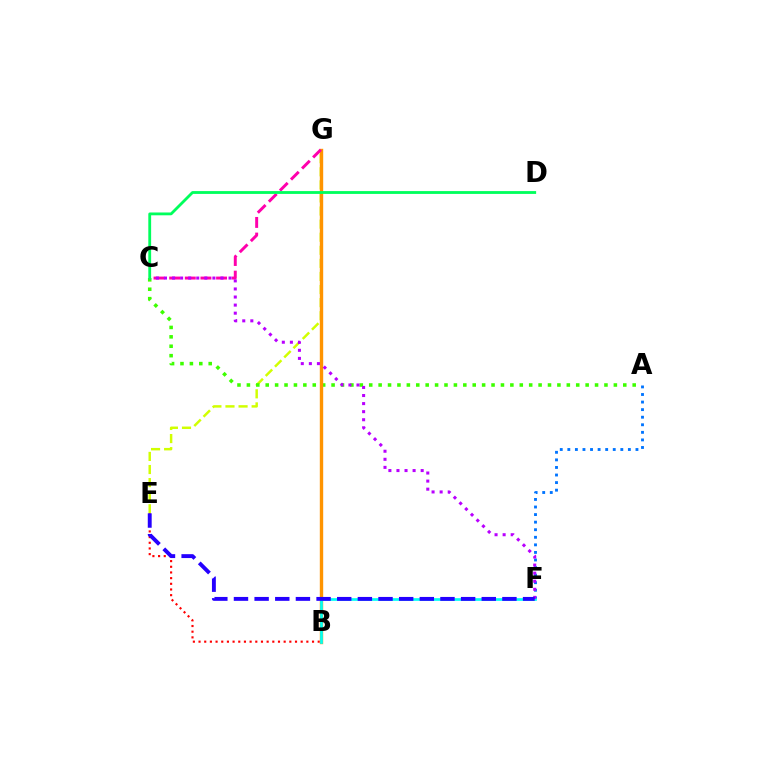{('E', 'G'): [{'color': '#d1ff00', 'line_style': 'dashed', 'thickness': 1.78}], ('B', 'E'): [{'color': '#ff0000', 'line_style': 'dotted', 'thickness': 1.54}], ('A', 'C'): [{'color': '#3dff00', 'line_style': 'dotted', 'thickness': 2.56}], ('B', 'G'): [{'color': '#ff9400', 'line_style': 'solid', 'thickness': 2.43}], ('A', 'F'): [{'color': '#0074ff', 'line_style': 'dotted', 'thickness': 2.06}], ('B', 'F'): [{'color': '#00fff6', 'line_style': 'solid', 'thickness': 1.95}], ('C', 'G'): [{'color': '#ff00ac', 'line_style': 'dashed', 'thickness': 2.12}], ('C', 'F'): [{'color': '#b900ff', 'line_style': 'dotted', 'thickness': 2.19}], ('E', 'F'): [{'color': '#2500ff', 'line_style': 'dashed', 'thickness': 2.81}], ('C', 'D'): [{'color': '#00ff5c', 'line_style': 'solid', 'thickness': 2.03}]}